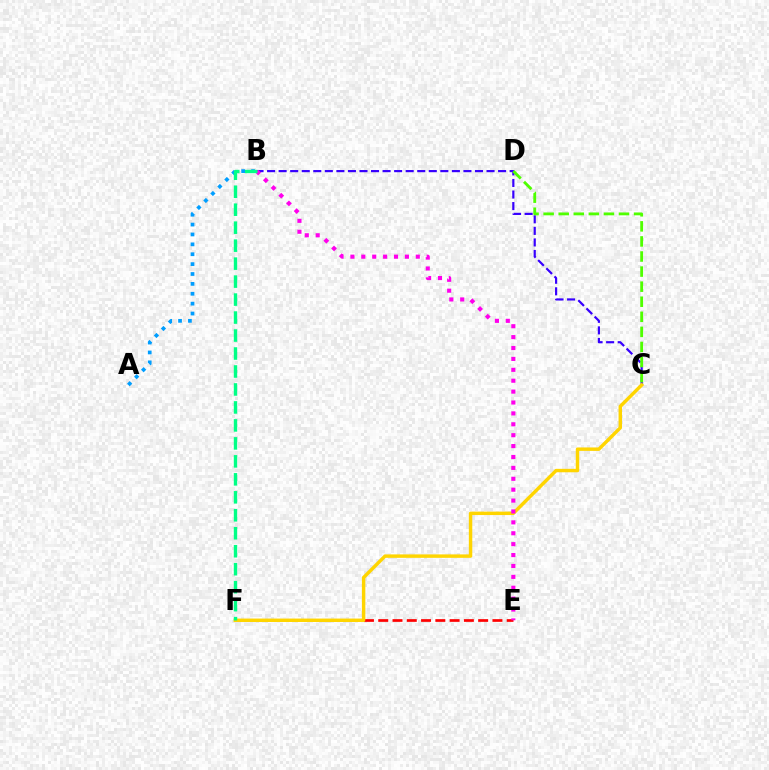{('B', 'C'): [{'color': '#3700ff', 'line_style': 'dashed', 'thickness': 1.57}], ('E', 'F'): [{'color': '#ff0000', 'line_style': 'dashed', 'thickness': 1.94}], ('C', 'D'): [{'color': '#4fff00', 'line_style': 'dashed', 'thickness': 2.05}], ('C', 'F'): [{'color': '#ffd500', 'line_style': 'solid', 'thickness': 2.47}], ('B', 'E'): [{'color': '#ff00ed', 'line_style': 'dotted', 'thickness': 2.96}], ('A', 'B'): [{'color': '#009eff', 'line_style': 'dotted', 'thickness': 2.69}], ('B', 'F'): [{'color': '#00ff86', 'line_style': 'dashed', 'thickness': 2.44}]}